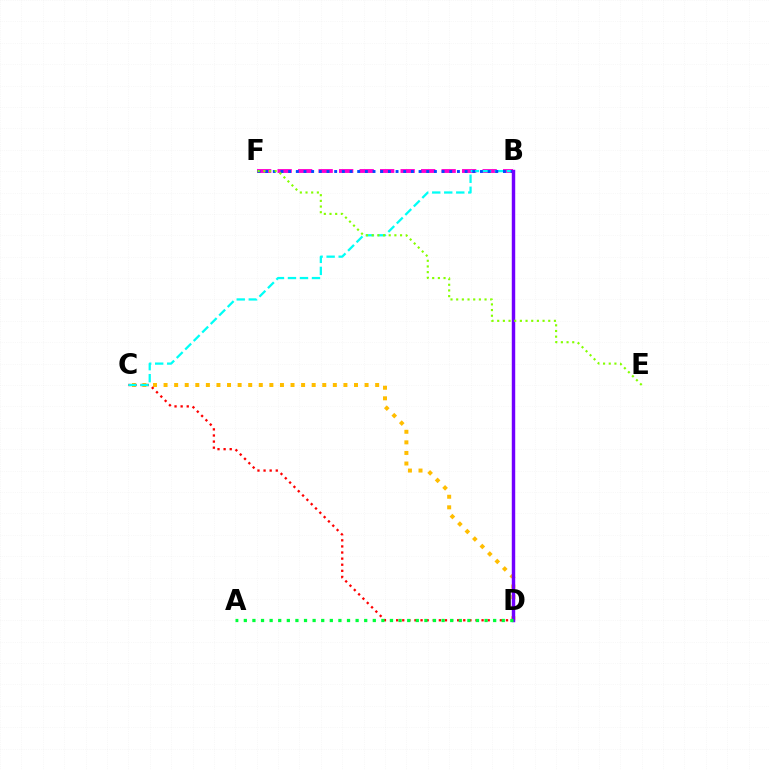{('C', 'D'): [{'color': '#ffbd00', 'line_style': 'dotted', 'thickness': 2.87}, {'color': '#ff0000', 'line_style': 'dotted', 'thickness': 1.66}], ('B', 'F'): [{'color': '#ff00cf', 'line_style': 'dashed', 'thickness': 2.79}, {'color': '#004bff', 'line_style': 'dotted', 'thickness': 2.08}], ('B', 'C'): [{'color': '#00fff6', 'line_style': 'dashed', 'thickness': 1.63}], ('B', 'D'): [{'color': '#7200ff', 'line_style': 'solid', 'thickness': 2.47}], ('E', 'F'): [{'color': '#84ff00', 'line_style': 'dotted', 'thickness': 1.54}], ('A', 'D'): [{'color': '#00ff39', 'line_style': 'dotted', 'thickness': 2.34}]}